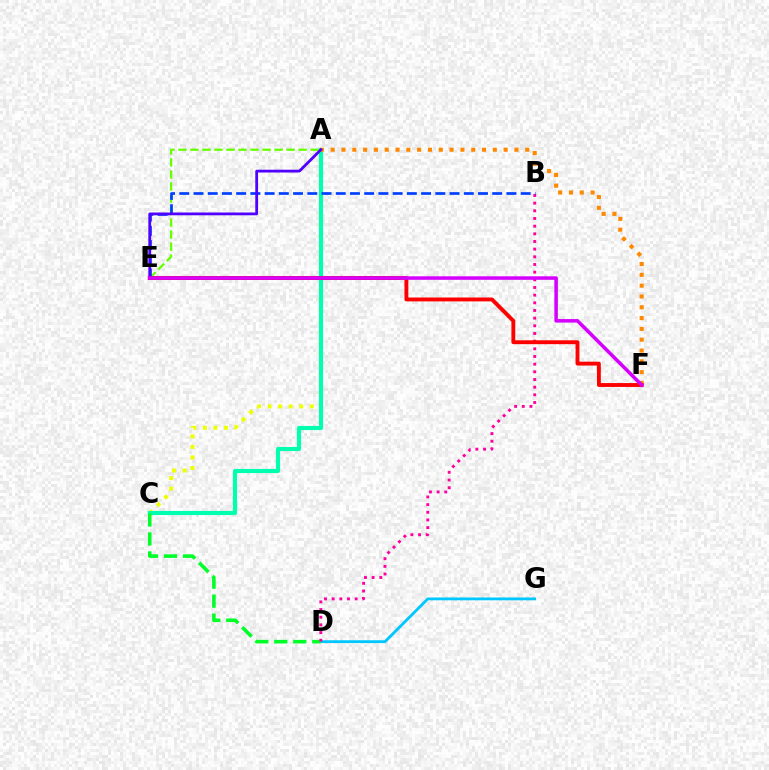{('A', 'E'): [{'color': '#66ff00', 'line_style': 'dashed', 'thickness': 1.63}, {'color': '#4f00ff', 'line_style': 'solid', 'thickness': 2.01}], ('D', 'G'): [{'color': '#00c7ff', 'line_style': 'solid', 'thickness': 2.03}], ('A', 'C'): [{'color': '#eeff00', 'line_style': 'dotted', 'thickness': 2.86}, {'color': '#00ffaf', 'line_style': 'solid', 'thickness': 2.97}], ('C', 'D'): [{'color': '#00ff27', 'line_style': 'dashed', 'thickness': 2.58}], ('B', 'D'): [{'color': '#ff00a0', 'line_style': 'dotted', 'thickness': 2.08}], ('B', 'E'): [{'color': '#003fff', 'line_style': 'dashed', 'thickness': 1.93}], ('A', 'F'): [{'color': '#ff8800', 'line_style': 'dotted', 'thickness': 2.94}], ('E', 'F'): [{'color': '#ff0000', 'line_style': 'solid', 'thickness': 2.79}, {'color': '#d600ff', 'line_style': 'solid', 'thickness': 2.54}]}